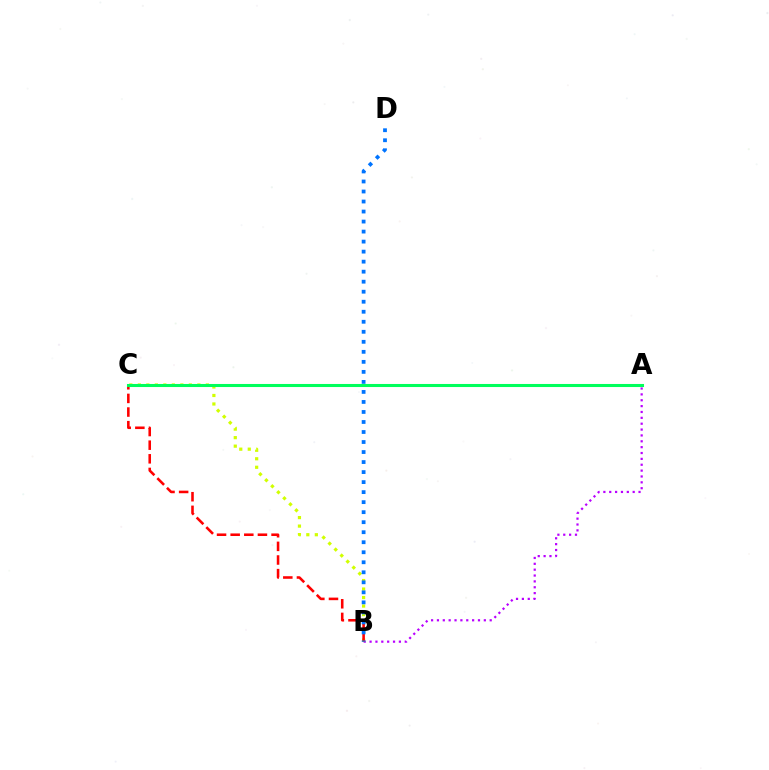{('A', 'B'): [{'color': '#b900ff', 'line_style': 'dotted', 'thickness': 1.59}], ('B', 'C'): [{'color': '#d1ff00', 'line_style': 'dotted', 'thickness': 2.31}, {'color': '#ff0000', 'line_style': 'dashed', 'thickness': 1.85}], ('A', 'C'): [{'color': '#00ff5c', 'line_style': 'solid', 'thickness': 2.2}], ('B', 'D'): [{'color': '#0074ff', 'line_style': 'dotted', 'thickness': 2.72}]}